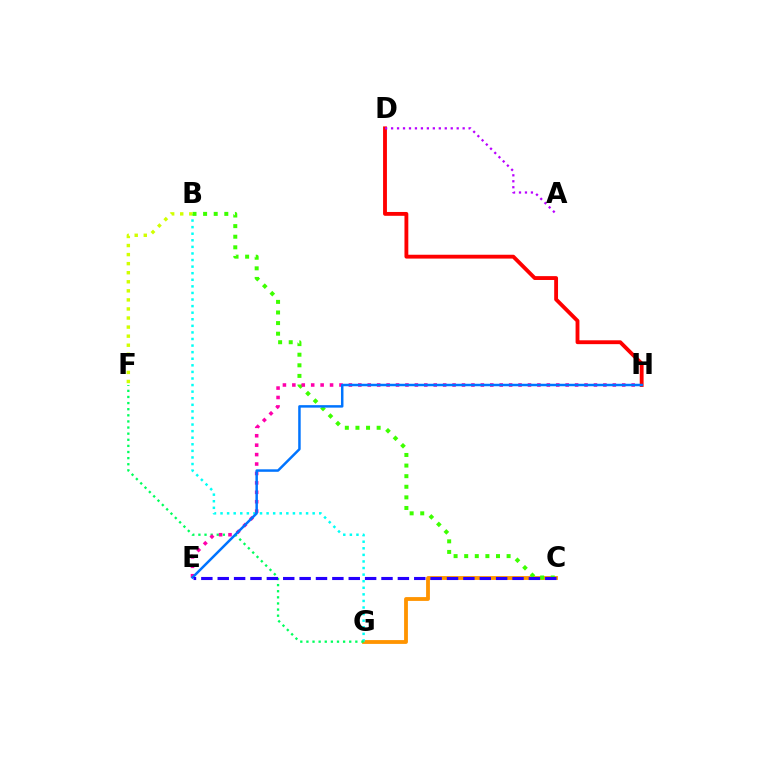{('C', 'G'): [{'color': '#ff9400', 'line_style': 'solid', 'thickness': 2.74}], ('B', 'G'): [{'color': '#00fff6', 'line_style': 'dotted', 'thickness': 1.79}], ('F', 'G'): [{'color': '#00ff5c', 'line_style': 'dotted', 'thickness': 1.66}], ('B', 'C'): [{'color': '#3dff00', 'line_style': 'dotted', 'thickness': 2.88}], ('E', 'H'): [{'color': '#ff00ac', 'line_style': 'dotted', 'thickness': 2.56}, {'color': '#0074ff', 'line_style': 'solid', 'thickness': 1.79}], ('D', 'H'): [{'color': '#ff0000', 'line_style': 'solid', 'thickness': 2.77}], ('C', 'E'): [{'color': '#2500ff', 'line_style': 'dashed', 'thickness': 2.22}], ('B', 'F'): [{'color': '#d1ff00', 'line_style': 'dotted', 'thickness': 2.46}], ('A', 'D'): [{'color': '#b900ff', 'line_style': 'dotted', 'thickness': 1.62}]}